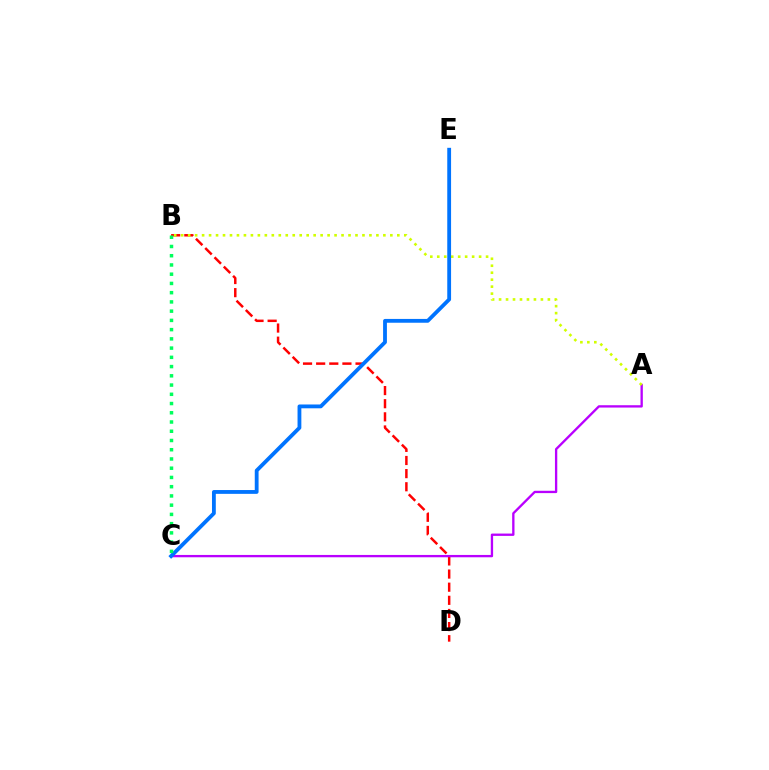{('B', 'D'): [{'color': '#ff0000', 'line_style': 'dashed', 'thickness': 1.78}], ('A', 'C'): [{'color': '#b900ff', 'line_style': 'solid', 'thickness': 1.68}], ('A', 'B'): [{'color': '#d1ff00', 'line_style': 'dotted', 'thickness': 1.89}], ('C', 'E'): [{'color': '#0074ff', 'line_style': 'solid', 'thickness': 2.75}], ('B', 'C'): [{'color': '#00ff5c', 'line_style': 'dotted', 'thickness': 2.51}]}